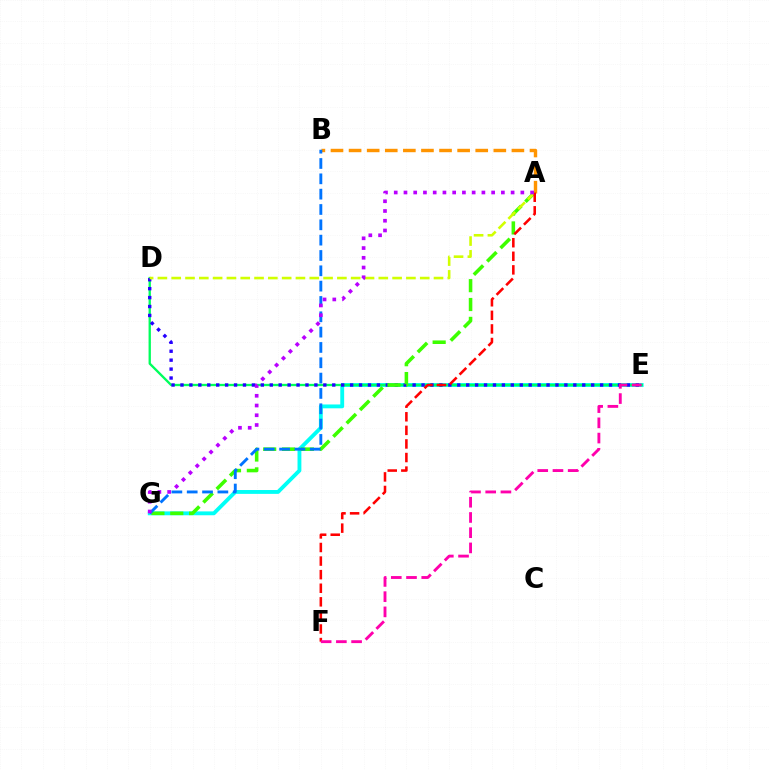{('E', 'G'): [{'color': '#00fff6', 'line_style': 'solid', 'thickness': 2.77}], ('A', 'B'): [{'color': '#ff9400', 'line_style': 'dashed', 'thickness': 2.46}], ('D', 'E'): [{'color': '#00ff5c', 'line_style': 'solid', 'thickness': 1.68}, {'color': '#2500ff', 'line_style': 'dotted', 'thickness': 2.43}], ('A', 'G'): [{'color': '#3dff00', 'line_style': 'dashed', 'thickness': 2.56}, {'color': '#b900ff', 'line_style': 'dotted', 'thickness': 2.65}], ('B', 'G'): [{'color': '#0074ff', 'line_style': 'dashed', 'thickness': 2.08}], ('A', 'D'): [{'color': '#d1ff00', 'line_style': 'dashed', 'thickness': 1.88}], ('A', 'F'): [{'color': '#ff0000', 'line_style': 'dashed', 'thickness': 1.85}], ('E', 'F'): [{'color': '#ff00ac', 'line_style': 'dashed', 'thickness': 2.07}]}